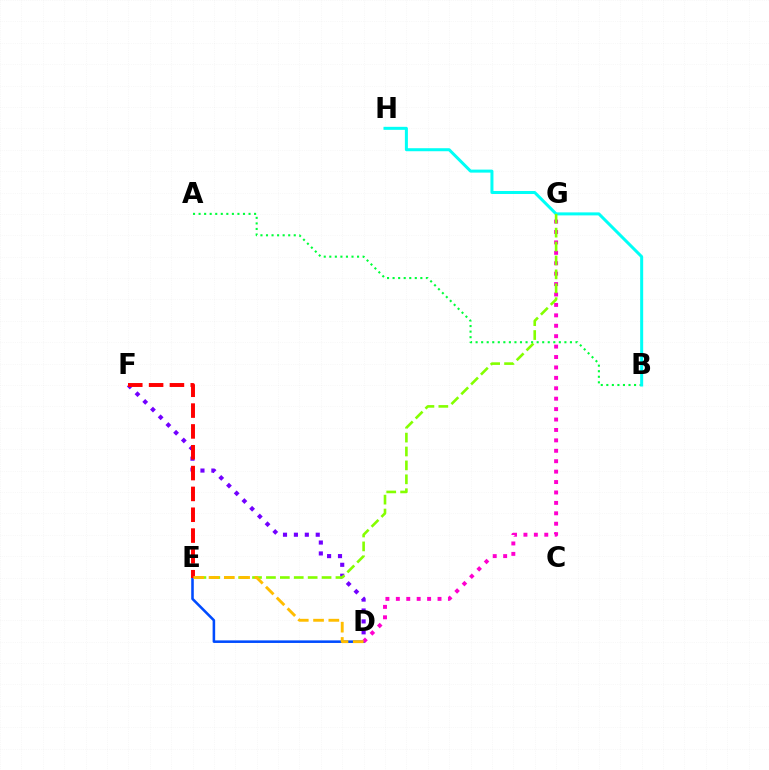{('D', 'E'): [{'color': '#004bff', 'line_style': 'solid', 'thickness': 1.84}, {'color': '#ffbd00', 'line_style': 'dashed', 'thickness': 2.08}], ('D', 'F'): [{'color': '#7200ff', 'line_style': 'dotted', 'thickness': 2.96}], ('A', 'B'): [{'color': '#00ff39', 'line_style': 'dotted', 'thickness': 1.51}], ('D', 'G'): [{'color': '#ff00cf', 'line_style': 'dotted', 'thickness': 2.83}], ('B', 'H'): [{'color': '#00fff6', 'line_style': 'solid', 'thickness': 2.17}], ('E', 'F'): [{'color': '#ff0000', 'line_style': 'dashed', 'thickness': 2.83}], ('E', 'G'): [{'color': '#84ff00', 'line_style': 'dashed', 'thickness': 1.89}]}